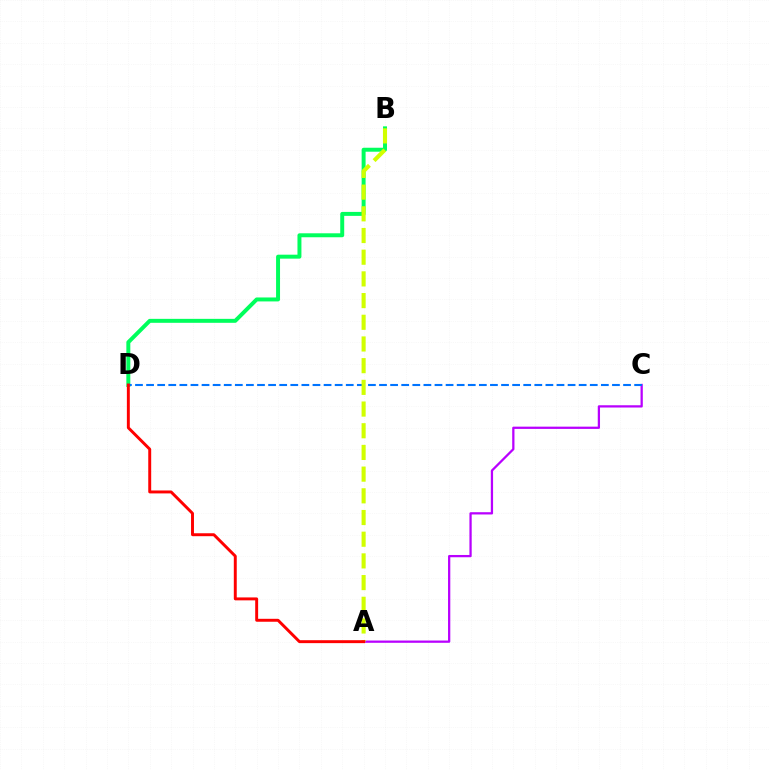{('B', 'D'): [{'color': '#00ff5c', 'line_style': 'solid', 'thickness': 2.85}], ('A', 'C'): [{'color': '#b900ff', 'line_style': 'solid', 'thickness': 1.63}], ('C', 'D'): [{'color': '#0074ff', 'line_style': 'dashed', 'thickness': 1.51}], ('A', 'B'): [{'color': '#d1ff00', 'line_style': 'dashed', 'thickness': 2.95}], ('A', 'D'): [{'color': '#ff0000', 'line_style': 'solid', 'thickness': 2.11}]}